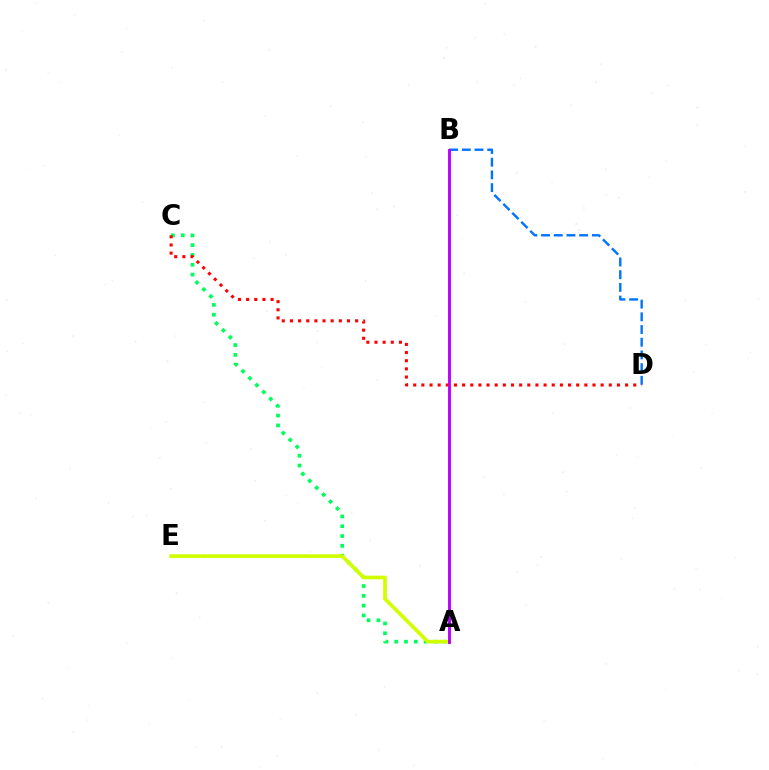{('A', 'C'): [{'color': '#00ff5c', 'line_style': 'dotted', 'thickness': 2.66}], ('B', 'D'): [{'color': '#0074ff', 'line_style': 'dashed', 'thickness': 1.73}], ('A', 'E'): [{'color': '#d1ff00', 'line_style': 'solid', 'thickness': 2.66}], ('C', 'D'): [{'color': '#ff0000', 'line_style': 'dotted', 'thickness': 2.21}], ('A', 'B'): [{'color': '#b900ff', 'line_style': 'solid', 'thickness': 2.08}]}